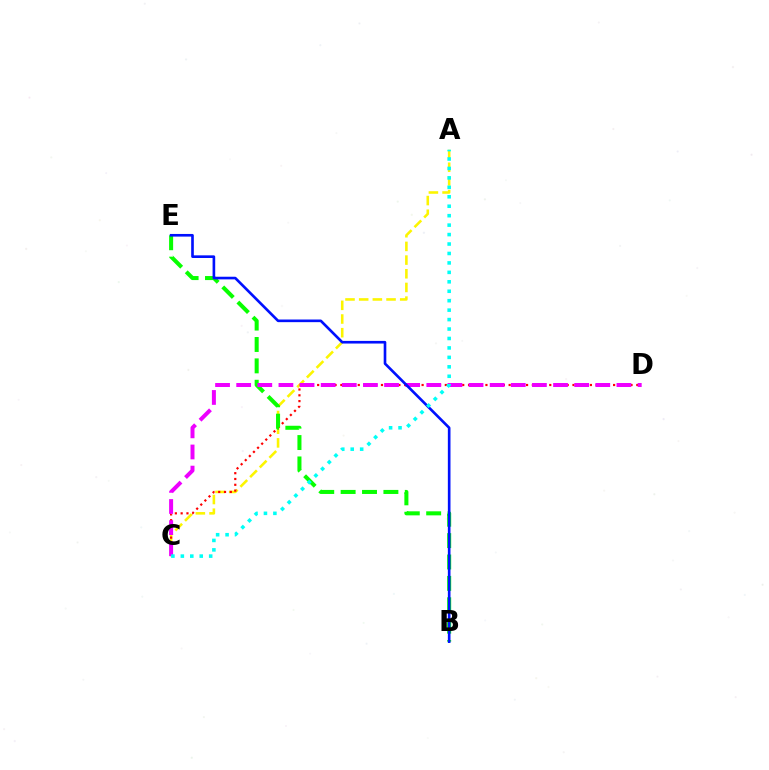{('A', 'C'): [{'color': '#fcf500', 'line_style': 'dashed', 'thickness': 1.86}, {'color': '#00fff6', 'line_style': 'dotted', 'thickness': 2.57}], ('C', 'D'): [{'color': '#ff0000', 'line_style': 'dotted', 'thickness': 1.58}, {'color': '#ee00ff', 'line_style': 'dashed', 'thickness': 2.87}], ('B', 'E'): [{'color': '#08ff00', 'line_style': 'dashed', 'thickness': 2.91}, {'color': '#0010ff', 'line_style': 'solid', 'thickness': 1.9}]}